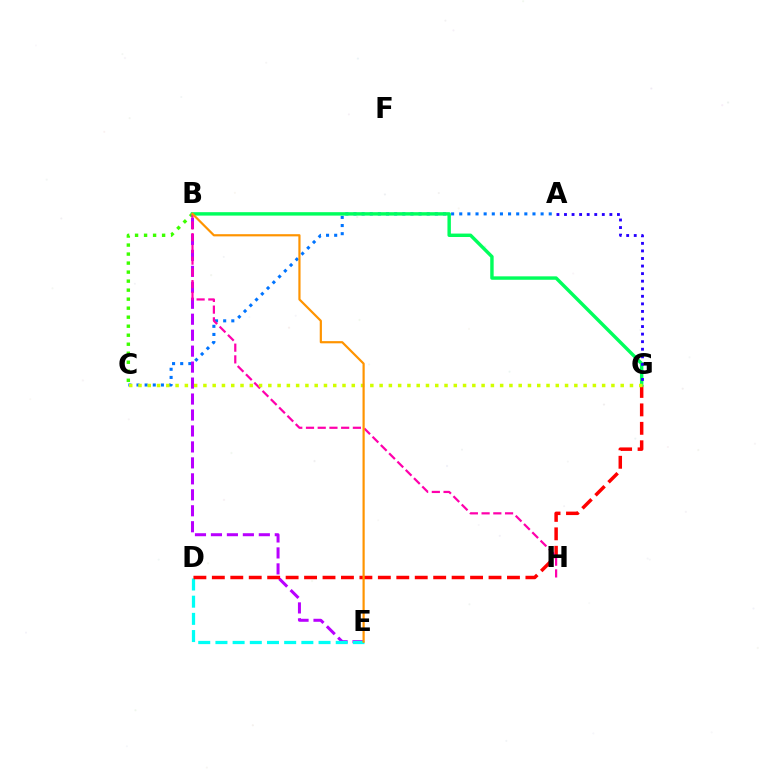{('A', 'C'): [{'color': '#0074ff', 'line_style': 'dotted', 'thickness': 2.21}], ('B', 'E'): [{'color': '#b900ff', 'line_style': 'dashed', 'thickness': 2.17}, {'color': '#ff9400', 'line_style': 'solid', 'thickness': 1.58}], ('D', 'E'): [{'color': '#00fff6', 'line_style': 'dashed', 'thickness': 2.33}], ('B', 'C'): [{'color': '#3dff00', 'line_style': 'dotted', 'thickness': 2.45}], ('D', 'G'): [{'color': '#ff0000', 'line_style': 'dashed', 'thickness': 2.51}], ('B', 'G'): [{'color': '#00ff5c', 'line_style': 'solid', 'thickness': 2.47}], ('A', 'G'): [{'color': '#2500ff', 'line_style': 'dotted', 'thickness': 2.05}], ('B', 'H'): [{'color': '#ff00ac', 'line_style': 'dashed', 'thickness': 1.59}], ('C', 'G'): [{'color': '#d1ff00', 'line_style': 'dotted', 'thickness': 2.52}]}